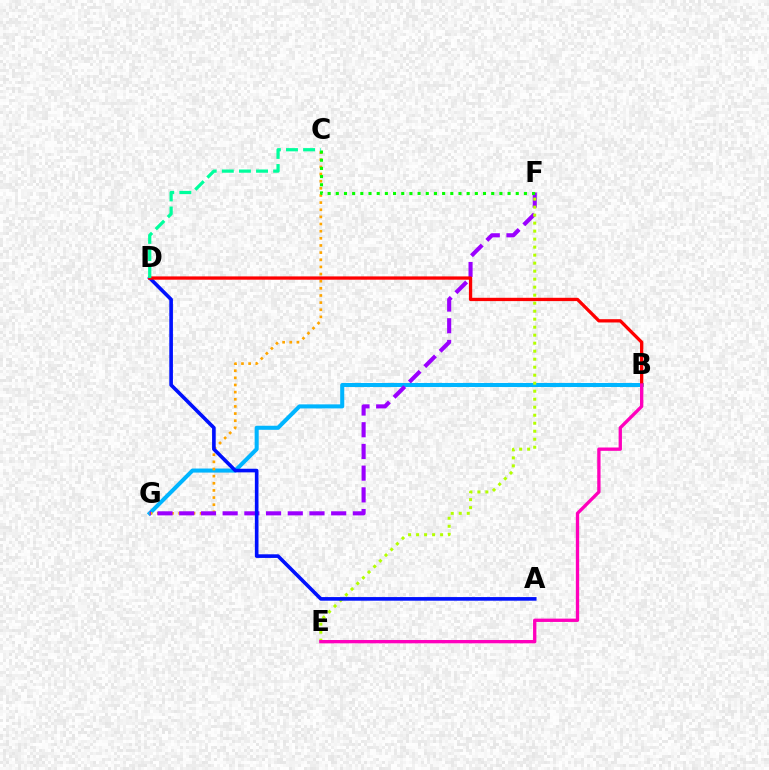{('B', 'G'): [{'color': '#00b5ff', 'line_style': 'solid', 'thickness': 2.92}], ('C', 'G'): [{'color': '#ffa500', 'line_style': 'dotted', 'thickness': 1.94}], ('F', 'G'): [{'color': '#9b00ff', 'line_style': 'dashed', 'thickness': 2.95}], ('E', 'F'): [{'color': '#b3ff00', 'line_style': 'dotted', 'thickness': 2.17}], ('A', 'D'): [{'color': '#0010ff', 'line_style': 'solid', 'thickness': 2.61}], ('B', 'D'): [{'color': '#ff0000', 'line_style': 'solid', 'thickness': 2.37}], ('C', 'F'): [{'color': '#08ff00', 'line_style': 'dotted', 'thickness': 2.22}], ('B', 'E'): [{'color': '#ff00bd', 'line_style': 'solid', 'thickness': 2.39}], ('C', 'D'): [{'color': '#00ff9d', 'line_style': 'dashed', 'thickness': 2.32}]}